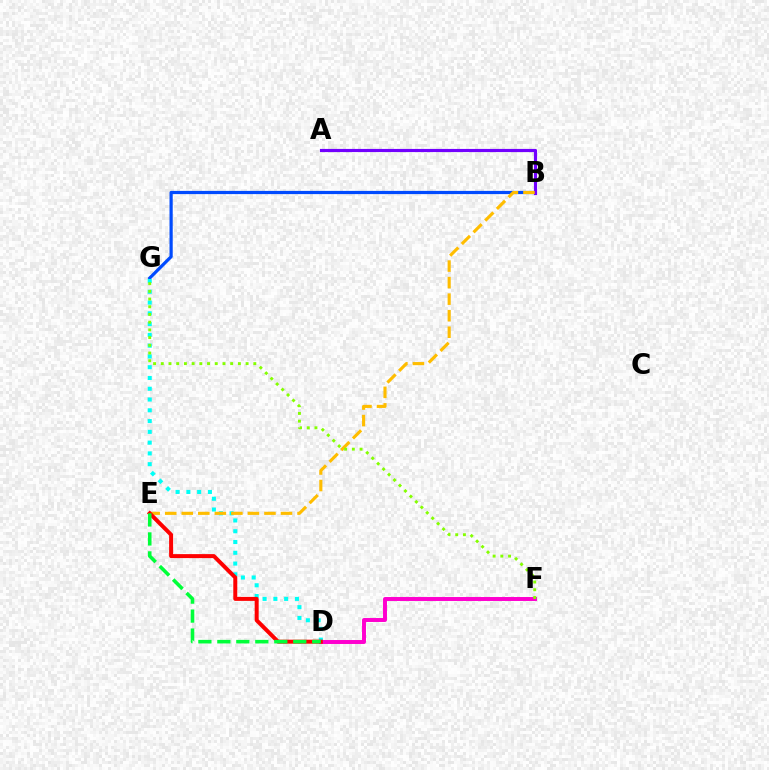{('B', 'G'): [{'color': '#004bff', 'line_style': 'solid', 'thickness': 2.31}], ('D', 'F'): [{'color': '#ff00cf', 'line_style': 'solid', 'thickness': 2.84}], ('A', 'B'): [{'color': '#7200ff', 'line_style': 'solid', 'thickness': 2.27}], ('D', 'G'): [{'color': '#00fff6', 'line_style': 'dotted', 'thickness': 2.93}], ('B', 'E'): [{'color': '#ffbd00', 'line_style': 'dashed', 'thickness': 2.25}], ('D', 'E'): [{'color': '#ff0000', 'line_style': 'solid', 'thickness': 2.87}, {'color': '#00ff39', 'line_style': 'dashed', 'thickness': 2.58}], ('F', 'G'): [{'color': '#84ff00', 'line_style': 'dotted', 'thickness': 2.1}]}